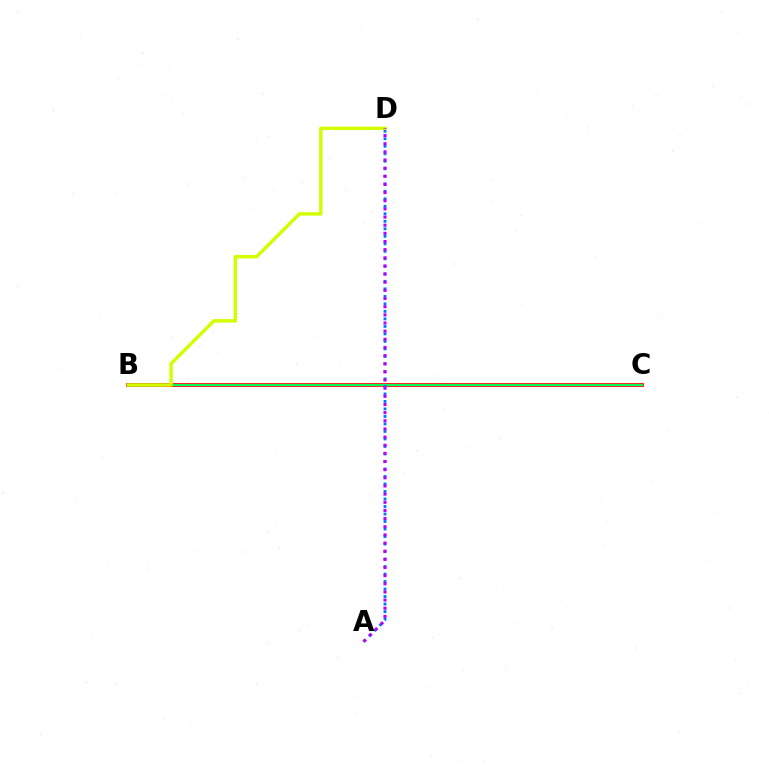{('B', 'C'): [{'color': '#ff0000', 'line_style': 'solid', 'thickness': 2.7}, {'color': '#00ff5c', 'line_style': 'solid', 'thickness': 1.51}], ('A', 'D'): [{'color': '#0074ff', 'line_style': 'dotted', 'thickness': 2.04}, {'color': '#b900ff', 'line_style': 'dotted', 'thickness': 2.21}], ('B', 'D'): [{'color': '#d1ff00', 'line_style': 'solid', 'thickness': 2.47}]}